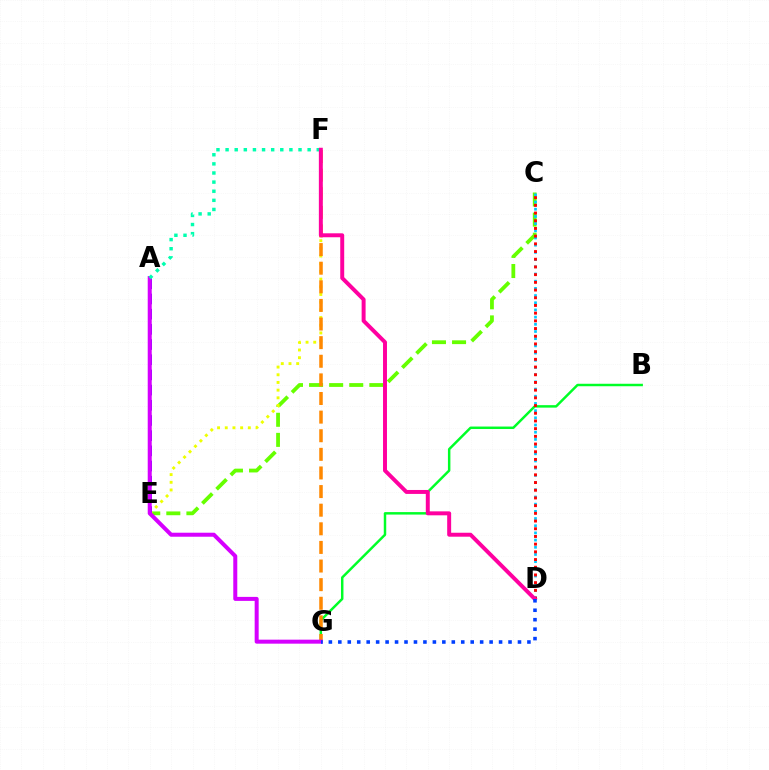{('C', 'E'): [{'color': '#66ff00', 'line_style': 'dashed', 'thickness': 2.73}], ('B', 'G'): [{'color': '#00ff27', 'line_style': 'solid', 'thickness': 1.78}], ('E', 'F'): [{'color': '#eeff00', 'line_style': 'dotted', 'thickness': 2.09}], ('A', 'E'): [{'color': '#4f00ff', 'line_style': 'dashed', 'thickness': 2.06}], ('C', 'D'): [{'color': '#00c7ff', 'line_style': 'dotted', 'thickness': 1.95}, {'color': '#ff0000', 'line_style': 'dotted', 'thickness': 2.09}], ('F', 'G'): [{'color': '#ff8800', 'line_style': 'dashed', 'thickness': 2.53}], ('A', 'G'): [{'color': '#d600ff', 'line_style': 'solid', 'thickness': 2.88}], ('A', 'F'): [{'color': '#00ffaf', 'line_style': 'dotted', 'thickness': 2.48}], ('D', 'F'): [{'color': '#ff00a0', 'line_style': 'solid', 'thickness': 2.85}], ('D', 'G'): [{'color': '#003fff', 'line_style': 'dotted', 'thickness': 2.57}]}